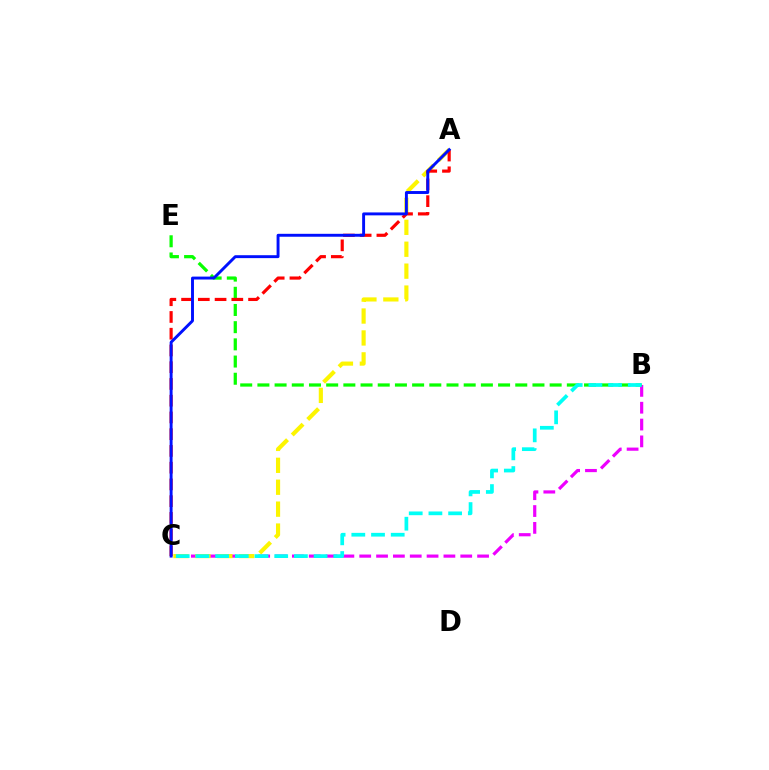{('B', 'C'): [{'color': '#ee00ff', 'line_style': 'dashed', 'thickness': 2.29}, {'color': '#00fff6', 'line_style': 'dashed', 'thickness': 2.68}], ('A', 'C'): [{'color': '#fcf500', 'line_style': 'dashed', 'thickness': 2.98}, {'color': '#ff0000', 'line_style': 'dashed', 'thickness': 2.27}, {'color': '#0010ff', 'line_style': 'solid', 'thickness': 2.1}], ('B', 'E'): [{'color': '#08ff00', 'line_style': 'dashed', 'thickness': 2.34}]}